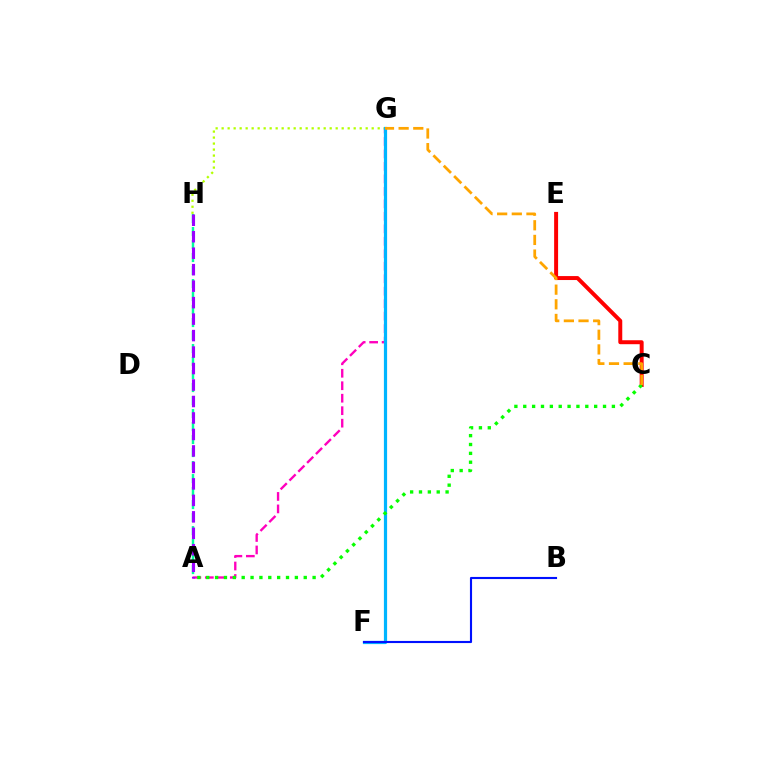{('A', 'G'): [{'color': '#ff00bd', 'line_style': 'dashed', 'thickness': 1.7}], ('C', 'E'): [{'color': '#ff0000', 'line_style': 'solid', 'thickness': 2.85}], ('G', 'H'): [{'color': '#b3ff00', 'line_style': 'dotted', 'thickness': 1.63}], ('F', 'G'): [{'color': '#00b5ff', 'line_style': 'solid', 'thickness': 2.31}], ('A', 'H'): [{'color': '#00ff9d', 'line_style': 'dashed', 'thickness': 1.77}, {'color': '#9b00ff', 'line_style': 'dashed', 'thickness': 2.24}], ('A', 'C'): [{'color': '#08ff00', 'line_style': 'dotted', 'thickness': 2.41}], ('B', 'F'): [{'color': '#0010ff', 'line_style': 'solid', 'thickness': 1.53}], ('C', 'G'): [{'color': '#ffa500', 'line_style': 'dashed', 'thickness': 1.99}]}